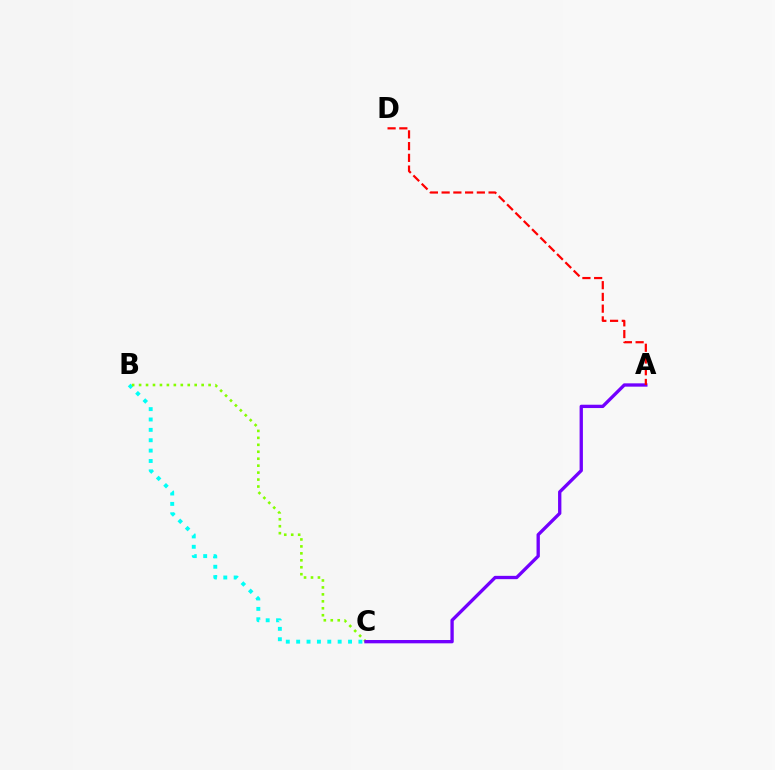{('B', 'C'): [{'color': '#00fff6', 'line_style': 'dotted', 'thickness': 2.82}, {'color': '#84ff00', 'line_style': 'dotted', 'thickness': 1.89}], ('A', 'C'): [{'color': '#7200ff', 'line_style': 'solid', 'thickness': 2.39}], ('A', 'D'): [{'color': '#ff0000', 'line_style': 'dashed', 'thickness': 1.59}]}